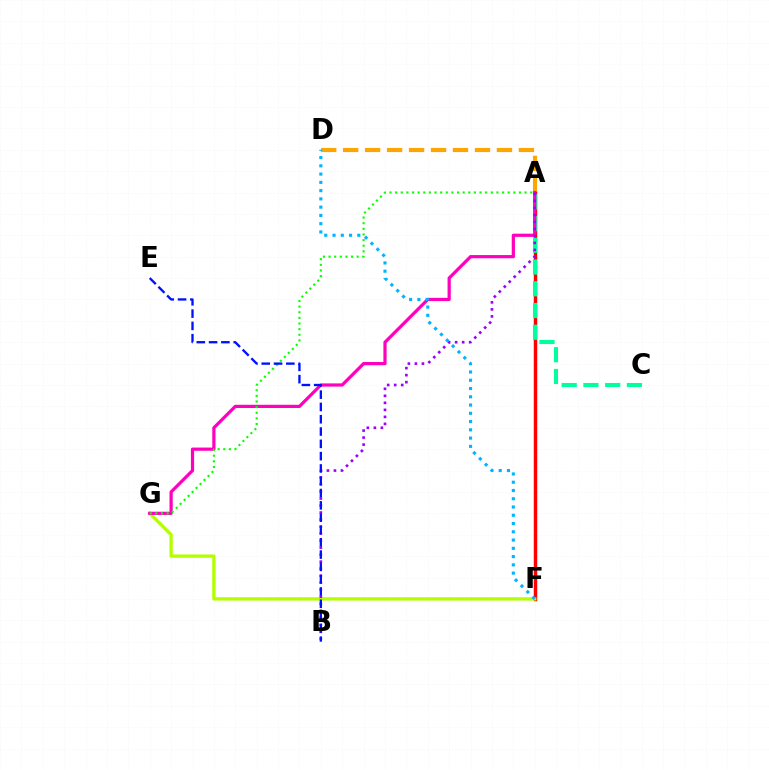{('A', 'D'): [{'color': '#ffa500', 'line_style': 'dashed', 'thickness': 2.98}], ('A', 'F'): [{'color': '#ff0000', 'line_style': 'solid', 'thickness': 2.49}], ('F', 'G'): [{'color': '#b3ff00', 'line_style': 'solid', 'thickness': 2.39}], ('A', 'C'): [{'color': '#00ff9d', 'line_style': 'dashed', 'thickness': 2.95}], ('A', 'G'): [{'color': '#ff00bd', 'line_style': 'solid', 'thickness': 2.31}, {'color': '#08ff00', 'line_style': 'dotted', 'thickness': 1.53}], ('A', 'B'): [{'color': '#9b00ff', 'line_style': 'dotted', 'thickness': 1.91}], ('D', 'F'): [{'color': '#00b5ff', 'line_style': 'dotted', 'thickness': 2.25}], ('B', 'E'): [{'color': '#0010ff', 'line_style': 'dashed', 'thickness': 1.67}]}